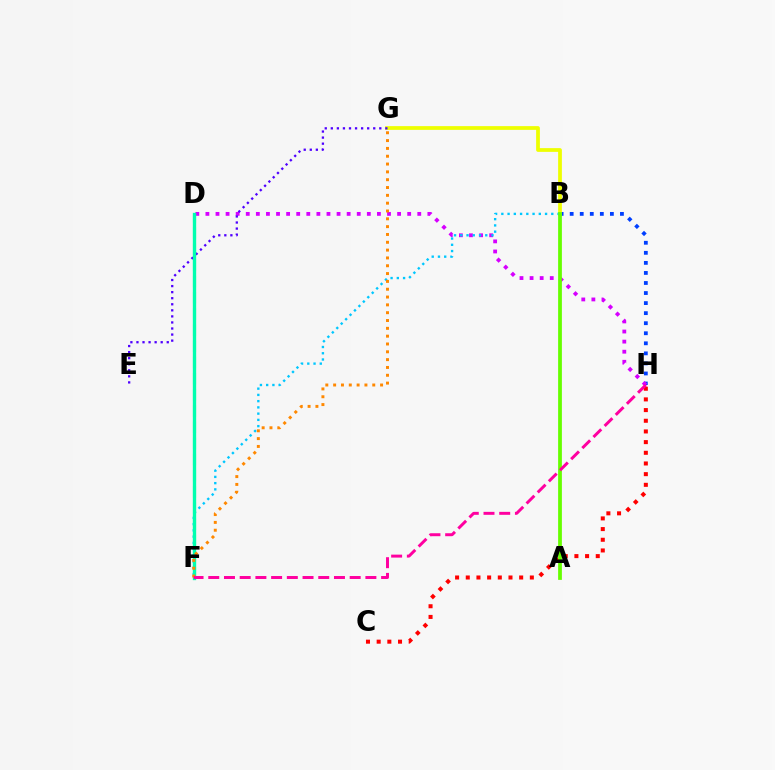{('D', 'F'): [{'color': '#00ff27', 'line_style': 'dashed', 'thickness': 2.2}, {'color': '#00ffaf', 'line_style': 'solid', 'thickness': 2.4}], ('B', 'H'): [{'color': '#003fff', 'line_style': 'dotted', 'thickness': 2.73}], ('D', 'H'): [{'color': '#d600ff', 'line_style': 'dotted', 'thickness': 2.74}], ('C', 'H'): [{'color': '#ff0000', 'line_style': 'dotted', 'thickness': 2.9}], ('B', 'G'): [{'color': '#eeff00', 'line_style': 'solid', 'thickness': 2.7}], ('B', 'F'): [{'color': '#00c7ff', 'line_style': 'dotted', 'thickness': 1.7}], ('A', 'B'): [{'color': '#66ff00', 'line_style': 'solid', 'thickness': 2.71}], ('E', 'G'): [{'color': '#4f00ff', 'line_style': 'dotted', 'thickness': 1.65}], ('F', 'G'): [{'color': '#ff8800', 'line_style': 'dotted', 'thickness': 2.13}], ('F', 'H'): [{'color': '#ff00a0', 'line_style': 'dashed', 'thickness': 2.13}]}